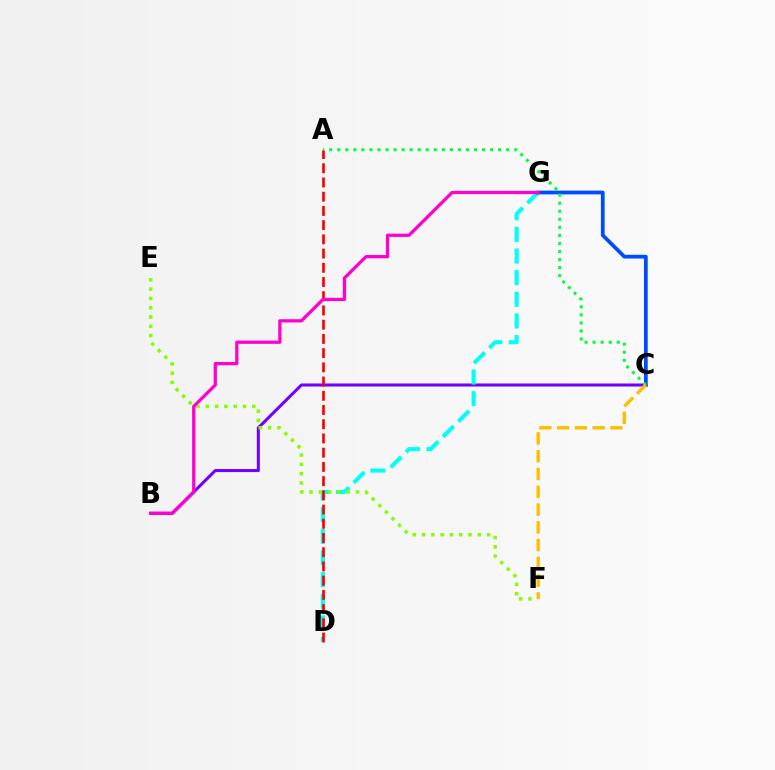{('B', 'C'): [{'color': '#7200ff', 'line_style': 'solid', 'thickness': 2.19}], ('D', 'G'): [{'color': '#00fff6', 'line_style': 'dashed', 'thickness': 2.94}], ('C', 'G'): [{'color': '#004bff', 'line_style': 'solid', 'thickness': 2.7}], ('E', 'F'): [{'color': '#84ff00', 'line_style': 'dotted', 'thickness': 2.53}], ('A', 'C'): [{'color': '#00ff39', 'line_style': 'dotted', 'thickness': 2.18}], ('C', 'F'): [{'color': '#ffbd00', 'line_style': 'dashed', 'thickness': 2.42}], ('A', 'D'): [{'color': '#ff0000', 'line_style': 'dashed', 'thickness': 1.93}], ('B', 'G'): [{'color': '#ff00cf', 'line_style': 'solid', 'thickness': 2.35}]}